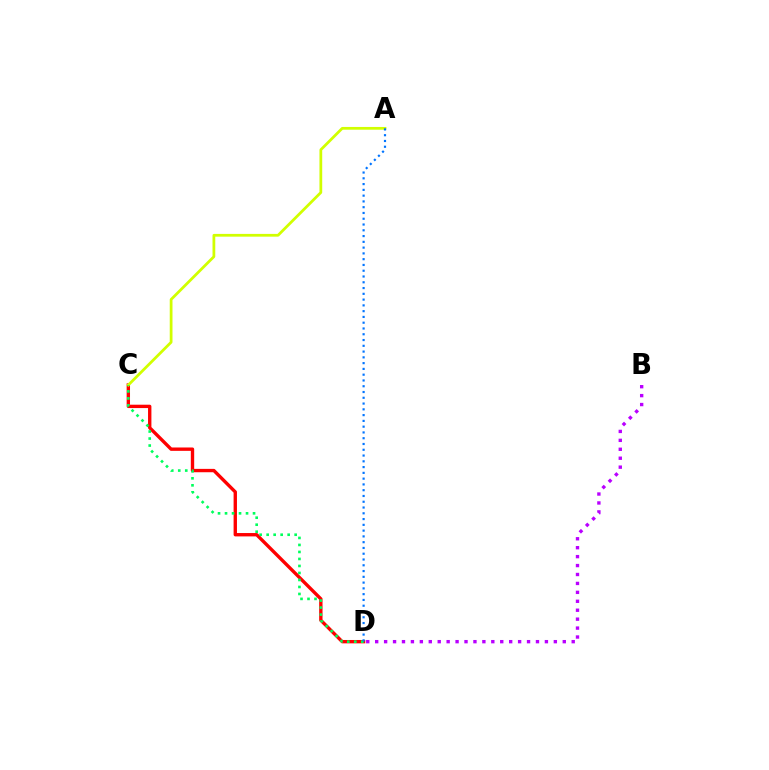{('C', 'D'): [{'color': '#ff0000', 'line_style': 'solid', 'thickness': 2.42}, {'color': '#00ff5c', 'line_style': 'dotted', 'thickness': 1.9}], ('A', 'C'): [{'color': '#d1ff00', 'line_style': 'solid', 'thickness': 1.99}], ('A', 'D'): [{'color': '#0074ff', 'line_style': 'dotted', 'thickness': 1.57}], ('B', 'D'): [{'color': '#b900ff', 'line_style': 'dotted', 'thickness': 2.43}]}